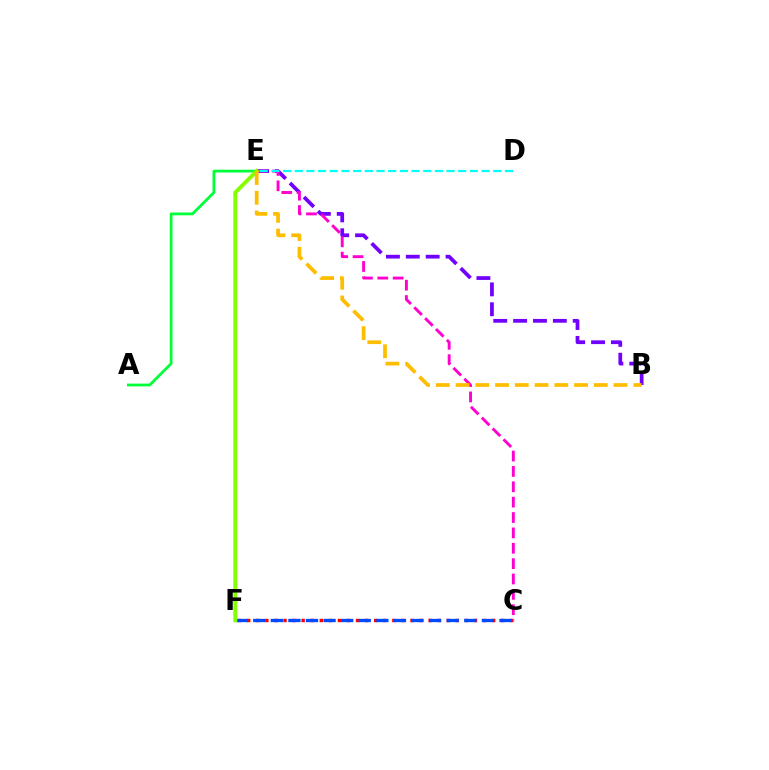{('A', 'E'): [{'color': '#00ff39', 'line_style': 'solid', 'thickness': 2.01}], ('C', 'F'): [{'color': '#ff0000', 'line_style': 'dotted', 'thickness': 2.46}, {'color': '#004bff', 'line_style': 'dashed', 'thickness': 2.39}], ('B', 'E'): [{'color': '#7200ff', 'line_style': 'dashed', 'thickness': 2.7}, {'color': '#ffbd00', 'line_style': 'dashed', 'thickness': 2.68}], ('C', 'E'): [{'color': '#ff00cf', 'line_style': 'dashed', 'thickness': 2.09}], ('D', 'E'): [{'color': '#00fff6', 'line_style': 'dashed', 'thickness': 1.59}], ('E', 'F'): [{'color': '#84ff00', 'line_style': 'solid', 'thickness': 2.82}]}